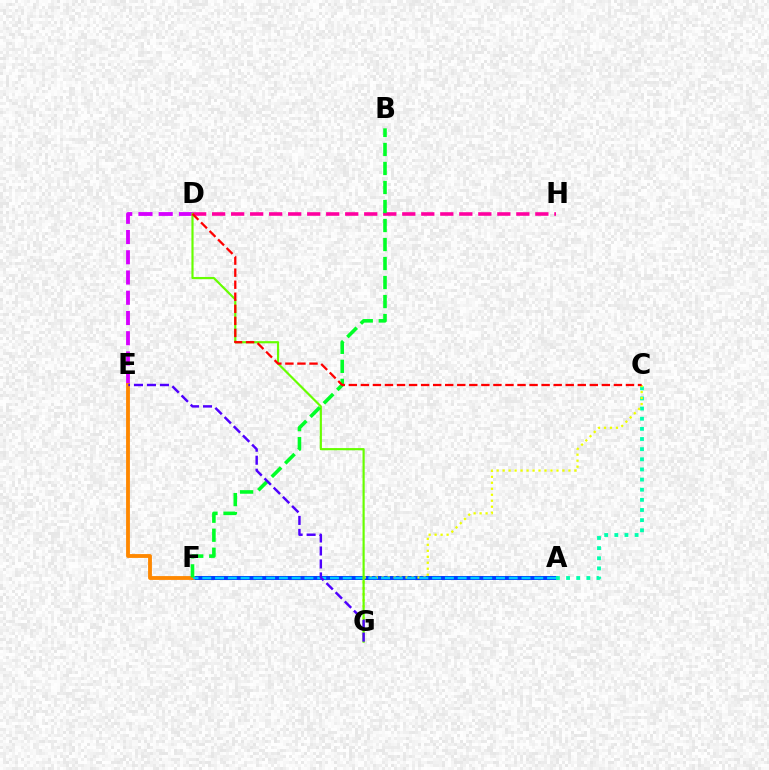{('A', 'F'): [{'color': '#003fff', 'line_style': 'solid', 'thickness': 2.86}, {'color': '#00c7ff', 'line_style': 'dashed', 'thickness': 1.73}], ('D', 'E'): [{'color': '#d600ff', 'line_style': 'dashed', 'thickness': 2.75}], ('A', 'C'): [{'color': '#00ffaf', 'line_style': 'dotted', 'thickness': 2.75}], ('C', 'G'): [{'color': '#eeff00', 'line_style': 'dotted', 'thickness': 1.63}], ('D', 'H'): [{'color': '#ff00a0', 'line_style': 'dashed', 'thickness': 2.58}], ('E', 'F'): [{'color': '#ff8800', 'line_style': 'solid', 'thickness': 2.76}], ('D', 'G'): [{'color': '#66ff00', 'line_style': 'solid', 'thickness': 1.56}], ('B', 'F'): [{'color': '#00ff27', 'line_style': 'dashed', 'thickness': 2.58}], ('E', 'G'): [{'color': '#4f00ff', 'line_style': 'dashed', 'thickness': 1.76}], ('C', 'D'): [{'color': '#ff0000', 'line_style': 'dashed', 'thickness': 1.64}]}